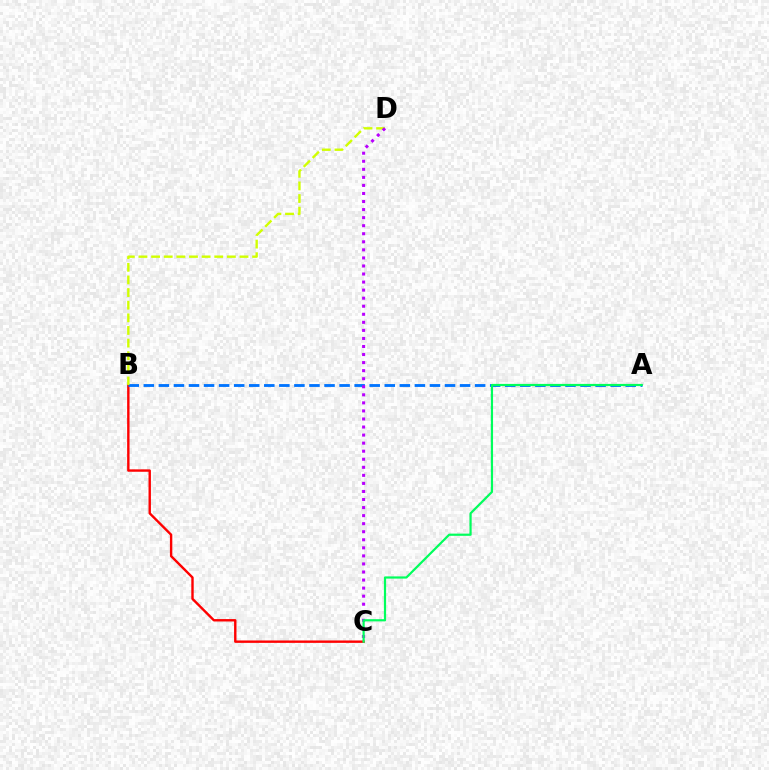{('B', 'C'): [{'color': '#ff0000', 'line_style': 'solid', 'thickness': 1.72}], ('A', 'B'): [{'color': '#0074ff', 'line_style': 'dashed', 'thickness': 2.05}], ('B', 'D'): [{'color': '#d1ff00', 'line_style': 'dashed', 'thickness': 1.72}], ('C', 'D'): [{'color': '#b900ff', 'line_style': 'dotted', 'thickness': 2.19}], ('A', 'C'): [{'color': '#00ff5c', 'line_style': 'solid', 'thickness': 1.59}]}